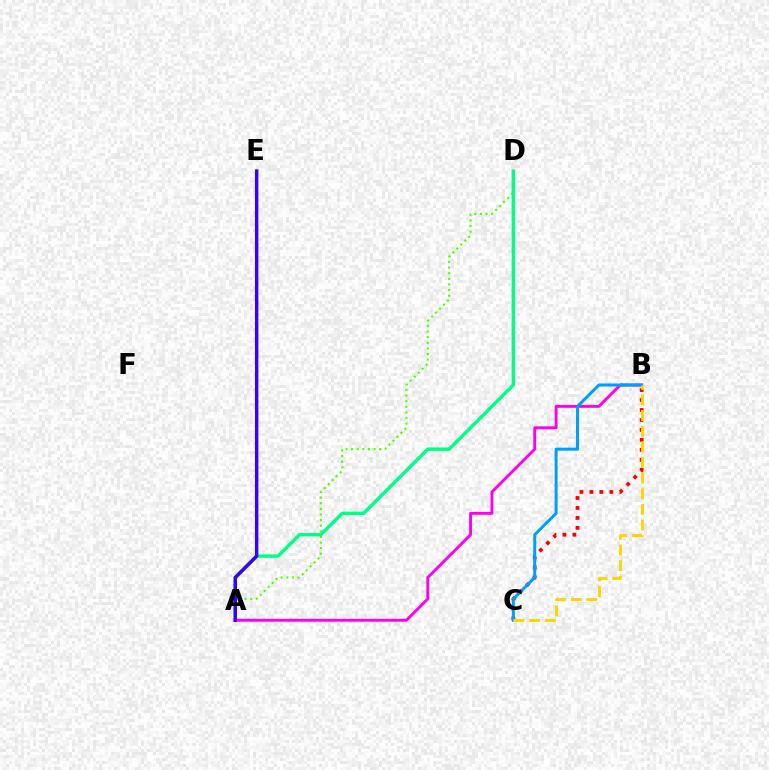{('B', 'C'): [{'color': '#ff0000', 'line_style': 'dotted', 'thickness': 2.71}, {'color': '#009eff', 'line_style': 'solid', 'thickness': 2.15}, {'color': '#ffd500', 'line_style': 'dashed', 'thickness': 2.13}], ('A', 'D'): [{'color': '#4fff00', 'line_style': 'dotted', 'thickness': 1.52}, {'color': '#00ff86', 'line_style': 'solid', 'thickness': 2.46}], ('A', 'B'): [{'color': '#ff00ed', 'line_style': 'solid', 'thickness': 2.07}], ('A', 'E'): [{'color': '#3700ff', 'line_style': 'solid', 'thickness': 2.47}]}